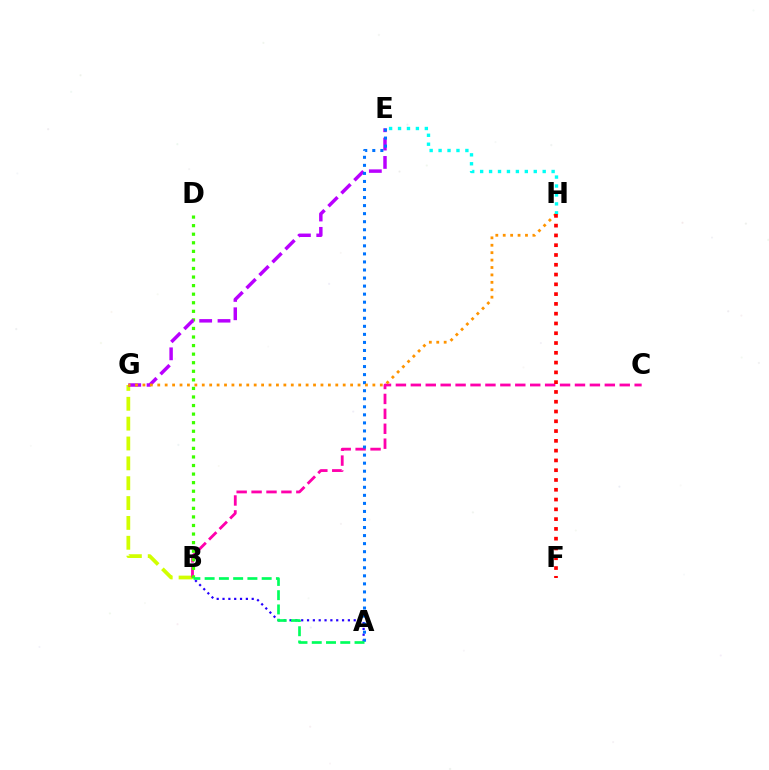{('A', 'B'): [{'color': '#2500ff', 'line_style': 'dotted', 'thickness': 1.59}, {'color': '#00ff5c', 'line_style': 'dashed', 'thickness': 1.94}], ('B', 'G'): [{'color': '#d1ff00', 'line_style': 'dashed', 'thickness': 2.7}], ('B', 'C'): [{'color': '#ff00ac', 'line_style': 'dashed', 'thickness': 2.03}], ('B', 'D'): [{'color': '#3dff00', 'line_style': 'dotted', 'thickness': 2.33}], ('E', 'G'): [{'color': '#b900ff', 'line_style': 'dashed', 'thickness': 2.49}], ('A', 'E'): [{'color': '#0074ff', 'line_style': 'dotted', 'thickness': 2.19}], ('G', 'H'): [{'color': '#ff9400', 'line_style': 'dotted', 'thickness': 2.02}], ('E', 'H'): [{'color': '#00fff6', 'line_style': 'dotted', 'thickness': 2.43}], ('F', 'H'): [{'color': '#ff0000', 'line_style': 'dotted', 'thickness': 2.66}]}